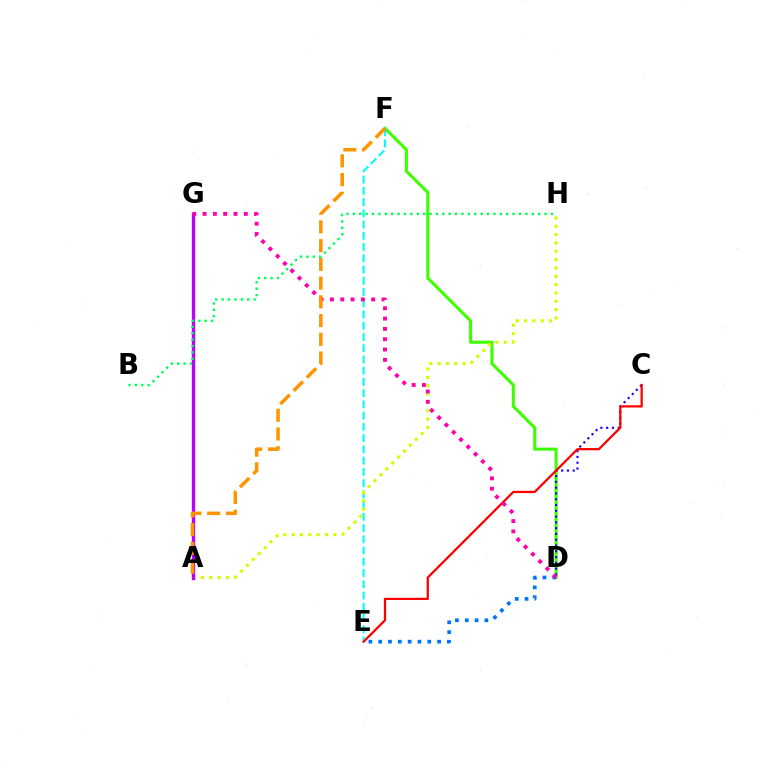{('D', 'F'): [{'color': '#3dff00', 'line_style': 'solid', 'thickness': 2.21}], ('E', 'F'): [{'color': '#00fff6', 'line_style': 'dashed', 'thickness': 1.53}], ('D', 'E'): [{'color': '#0074ff', 'line_style': 'dotted', 'thickness': 2.67}], ('A', 'H'): [{'color': '#d1ff00', 'line_style': 'dotted', 'thickness': 2.27}], ('C', 'D'): [{'color': '#2500ff', 'line_style': 'dotted', 'thickness': 1.57}], ('A', 'G'): [{'color': '#b900ff', 'line_style': 'solid', 'thickness': 2.42}], ('C', 'E'): [{'color': '#ff0000', 'line_style': 'solid', 'thickness': 1.62}], ('D', 'G'): [{'color': '#ff00ac', 'line_style': 'dotted', 'thickness': 2.8}], ('A', 'F'): [{'color': '#ff9400', 'line_style': 'dashed', 'thickness': 2.55}], ('B', 'H'): [{'color': '#00ff5c', 'line_style': 'dotted', 'thickness': 1.74}]}